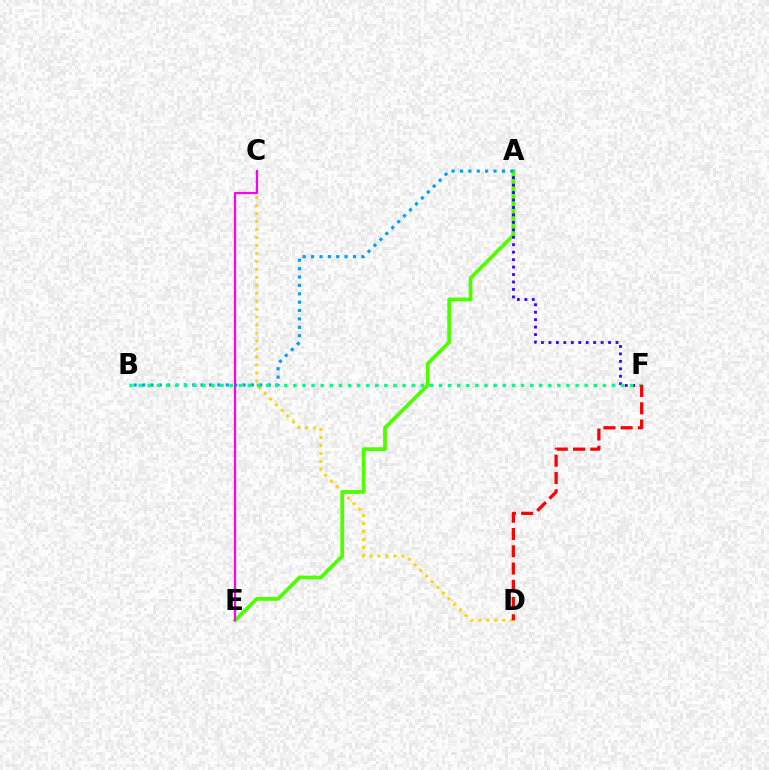{('C', 'D'): [{'color': '#ffd500', 'line_style': 'dotted', 'thickness': 2.17}], ('A', 'E'): [{'color': '#4fff00', 'line_style': 'solid', 'thickness': 2.72}], ('A', 'B'): [{'color': '#009eff', 'line_style': 'dotted', 'thickness': 2.28}], ('C', 'E'): [{'color': '#ff00ed', 'line_style': 'solid', 'thickness': 1.57}], ('A', 'F'): [{'color': '#3700ff', 'line_style': 'dotted', 'thickness': 2.03}], ('B', 'F'): [{'color': '#00ff86', 'line_style': 'dotted', 'thickness': 2.47}], ('D', 'F'): [{'color': '#ff0000', 'line_style': 'dashed', 'thickness': 2.34}]}